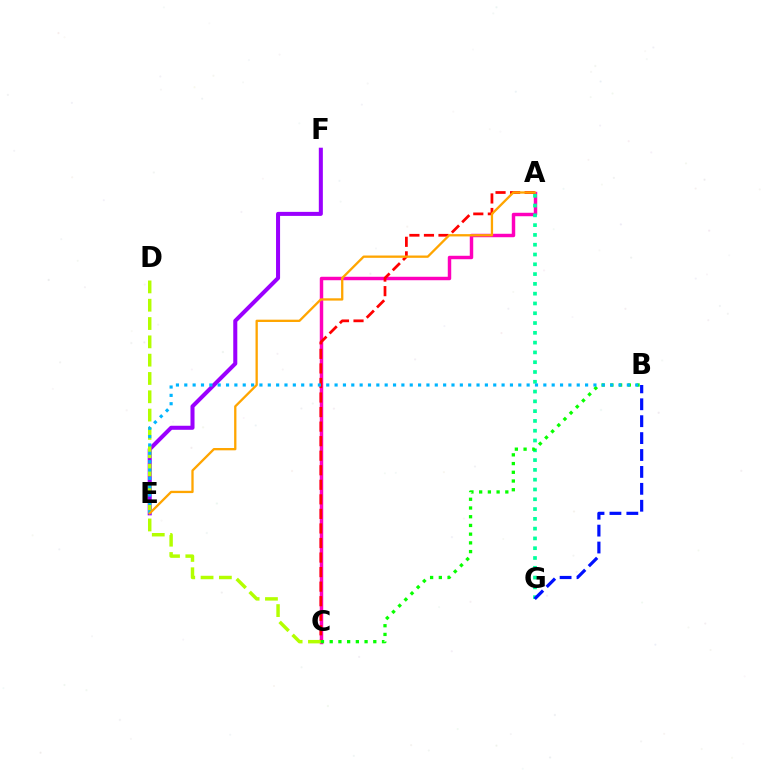{('A', 'C'): [{'color': '#ff00bd', 'line_style': 'solid', 'thickness': 2.49}, {'color': '#ff0000', 'line_style': 'dashed', 'thickness': 1.98}], ('E', 'F'): [{'color': '#9b00ff', 'line_style': 'solid', 'thickness': 2.91}], ('A', 'G'): [{'color': '#00ff9d', 'line_style': 'dotted', 'thickness': 2.66}], ('C', 'D'): [{'color': '#b3ff00', 'line_style': 'dashed', 'thickness': 2.49}], ('B', 'C'): [{'color': '#08ff00', 'line_style': 'dotted', 'thickness': 2.37}], ('B', 'G'): [{'color': '#0010ff', 'line_style': 'dashed', 'thickness': 2.3}], ('B', 'E'): [{'color': '#00b5ff', 'line_style': 'dotted', 'thickness': 2.27}], ('A', 'E'): [{'color': '#ffa500', 'line_style': 'solid', 'thickness': 1.66}]}